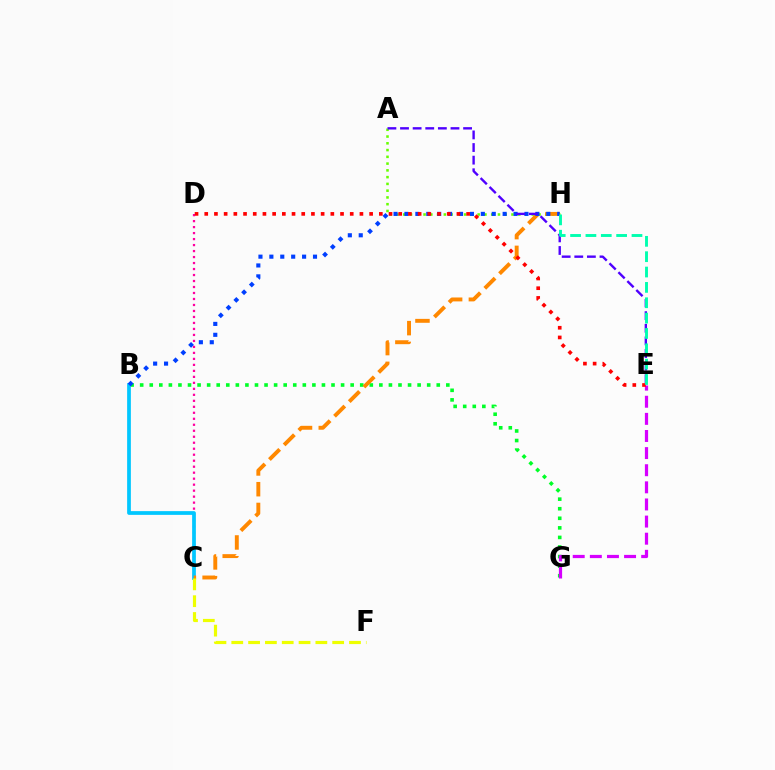{('B', 'G'): [{'color': '#00ff27', 'line_style': 'dotted', 'thickness': 2.6}], ('A', 'H'): [{'color': '#66ff00', 'line_style': 'dotted', 'thickness': 1.84}], ('C', 'D'): [{'color': '#ff00a0', 'line_style': 'dotted', 'thickness': 1.63}], ('B', 'C'): [{'color': '#00c7ff', 'line_style': 'solid', 'thickness': 2.69}], ('E', 'G'): [{'color': '#d600ff', 'line_style': 'dashed', 'thickness': 2.33}], ('C', 'H'): [{'color': '#ff8800', 'line_style': 'dashed', 'thickness': 2.82}], ('B', 'H'): [{'color': '#003fff', 'line_style': 'dotted', 'thickness': 2.96}], ('C', 'F'): [{'color': '#eeff00', 'line_style': 'dashed', 'thickness': 2.28}], ('A', 'E'): [{'color': '#4f00ff', 'line_style': 'dashed', 'thickness': 1.71}], ('D', 'E'): [{'color': '#ff0000', 'line_style': 'dotted', 'thickness': 2.64}], ('E', 'H'): [{'color': '#00ffaf', 'line_style': 'dashed', 'thickness': 2.09}]}